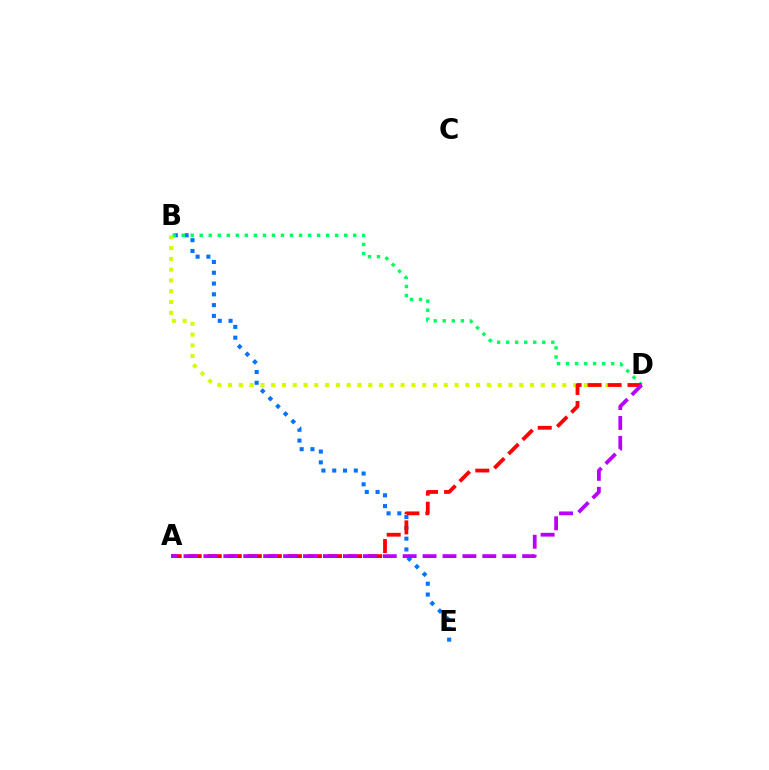{('B', 'E'): [{'color': '#0074ff', 'line_style': 'dotted', 'thickness': 2.93}], ('B', 'D'): [{'color': '#00ff5c', 'line_style': 'dotted', 'thickness': 2.45}, {'color': '#d1ff00', 'line_style': 'dotted', 'thickness': 2.93}], ('A', 'D'): [{'color': '#ff0000', 'line_style': 'dashed', 'thickness': 2.72}, {'color': '#b900ff', 'line_style': 'dashed', 'thickness': 2.71}]}